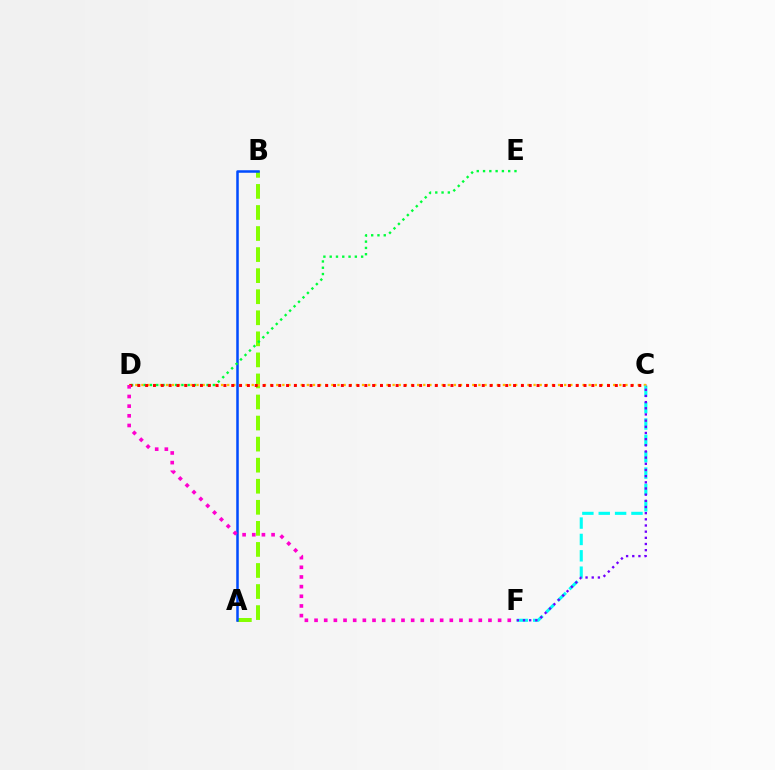{('A', 'B'): [{'color': '#84ff00', 'line_style': 'dashed', 'thickness': 2.86}, {'color': '#004bff', 'line_style': 'solid', 'thickness': 1.81}], ('C', 'D'): [{'color': '#ffbd00', 'line_style': 'dotted', 'thickness': 1.66}, {'color': '#ff0000', 'line_style': 'dotted', 'thickness': 2.13}], ('C', 'F'): [{'color': '#00fff6', 'line_style': 'dashed', 'thickness': 2.22}, {'color': '#7200ff', 'line_style': 'dotted', 'thickness': 1.68}], ('D', 'E'): [{'color': '#00ff39', 'line_style': 'dotted', 'thickness': 1.71}], ('D', 'F'): [{'color': '#ff00cf', 'line_style': 'dotted', 'thickness': 2.63}]}